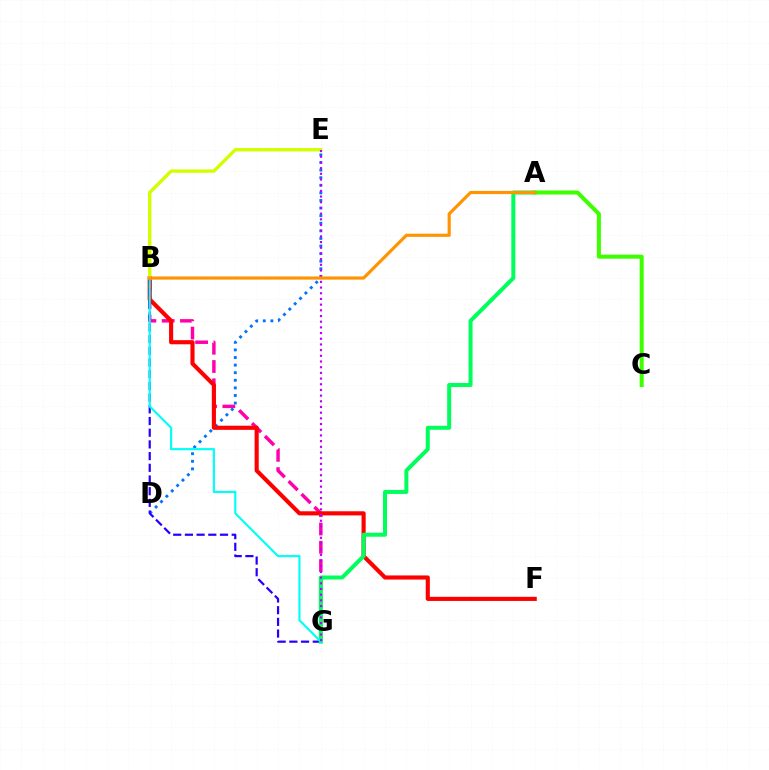{('D', 'E'): [{'color': '#0074ff', 'line_style': 'dotted', 'thickness': 2.06}], ('B', 'G'): [{'color': '#ff00ac', 'line_style': 'dashed', 'thickness': 2.48}, {'color': '#2500ff', 'line_style': 'dashed', 'thickness': 1.59}, {'color': '#00fff6', 'line_style': 'solid', 'thickness': 1.55}], ('B', 'F'): [{'color': '#ff0000', 'line_style': 'solid', 'thickness': 2.97}], ('B', 'E'): [{'color': '#d1ff00', 'line_style': 'solid', 'thickness': 2.43}], ('A', 'G'): [{'color': '#00ff5c', 'line_style': 'solid', 'thickness': 2.88}], ('E', 'G'): [{'color': '#b900ff', 'line_style': 'dotted', 'thickness': 1.55}], ('A', 'C'): [{'color': '#3dff00', 'line_style': 'solid', 'thickness': 2.9}], ('A', 'B'): [{'color': '#ff9400', 'line_style': 'solid', 'thickness': 2.27}]}